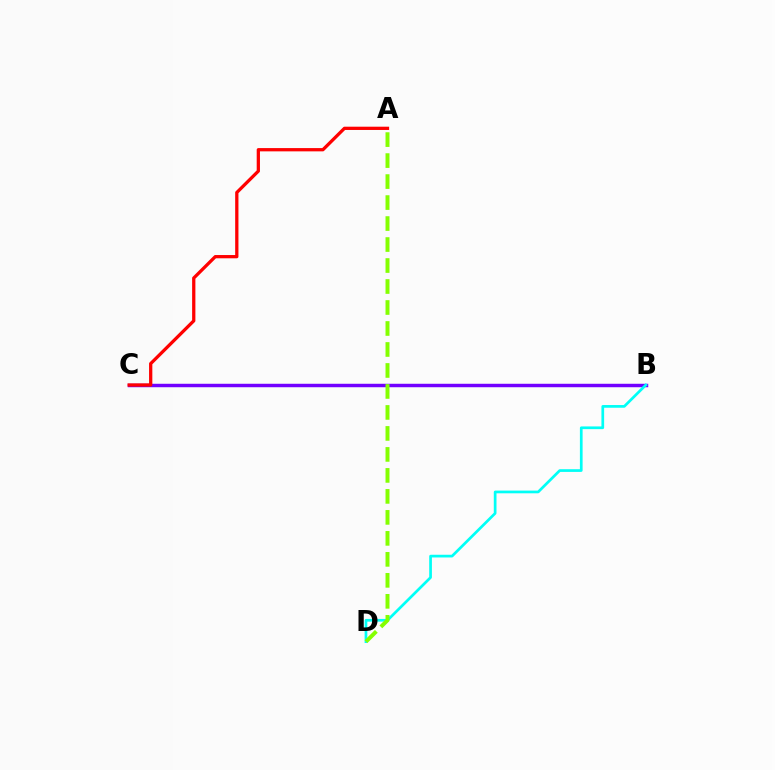{('B', 'C'): [{'color': '#7200ff', 'line_style': 'solid', 'thickness': 2.49}], ('A', 'C'): [{'color': '#ff0000', 'line_style': 'solid', 'thickness': 2.35}], ('B', 'D'): [{'color': '#00fff6', 'line_style': 'solid', 'thickness': 1.95}], ('A', 'D'): [{'color': '#84ff00', 'line_style': 'dashed', 'thickness': 2.85}]}